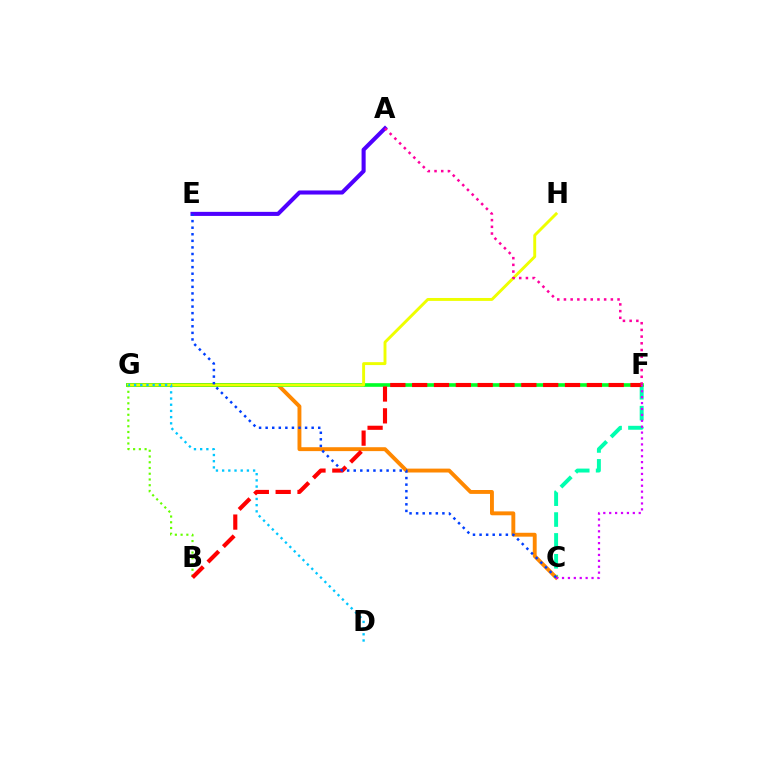{('C', 'F'): [{'color': '#00ffaf', 'line_style': 'dashed', 'thickness': 2.83}, {'color': '#d600ff', 'line_style': 'dotted', 'thickness': 1.6}], ('C', 'G'): [{'color': '#ff8800', 'line_style': 'solid', 'thickness': 2.8}], ('F', 'G'): [{'color': '#00ff27', 'line_style': 'solid', 'thickness': 2.62}], ('G', 'H'): [{'color': '#eeff00', 'line_style': 'solid', 'thickness': 2.1}], ('B', 'G'): [{'color': '#66ff00', 'line_style': 'dotted', 'thickness': 1.56}], ('A', 'E'): [{'color': '#4f00ff', 'line_style': 'solid', 'thickness': 2.93}], ('D', 'G'): [{'color': '#00c7ff', 'line_style': 'dotted', 'thickness': 1.68}], ('B', 'F'): [{'color': '#ff0000', 'line_style': 'dashed', 'thickness': 2.97}], ('A', 'F'): [{'color': '#ff00a0', 'line_style': 'dotted', 'thickness': 1.82}], ('C', 'E'): [{'color': '#003fff', 'line_style': 'dotted', 'thickness': 1.79}]}